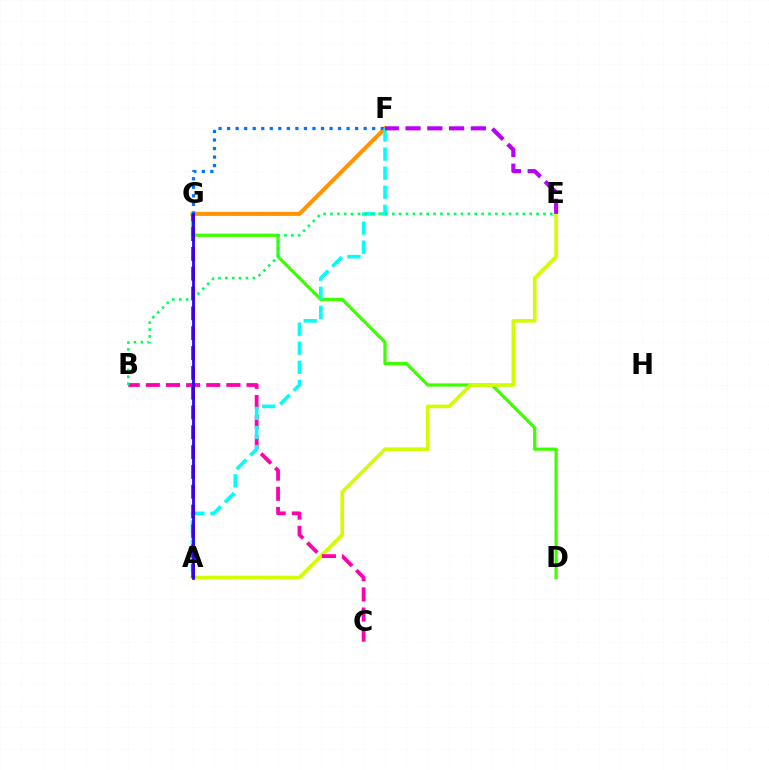{('D', 'G'): [{'color': '#3dff00', 'line_style': 'solid', 'thickness': 2.32}], ('F', 'G'): [{'color': '#ff9400', 'line_style': 'solid', 'thickness': 2.91}, {'color': '#0074ff', 'line_style': 'dotted', 'thickness': 2.32}], ('A', 'E'): [{'color': '#d1ff00', 'line_style': 'solid', 'thickness': 2.61}], ('B', 'C'): [{'color': '#ff00ac', 'line_style': 'dashed', 'thickness': 2.74}], ('A', 'F'): [{'color': '#00fff6', 'line_style': 'dashed', 'thickness': 2.59}], ('B', 'E'): [{'color': '#00ff5c', 'line_style': 'dotted', 'thickness': 1.87}], ('A', 'G'): [{'color': '#ff0000', 'line_style': 'dashed', 'thickness': 2.69}, {'color': '#2500ff', 'line_style': 'solid', 'thickness': 1.99}], ('E', 'F'): [{'color': '#b900ff', 'line_style': 'dashed', 'thickness': 2.96}]}